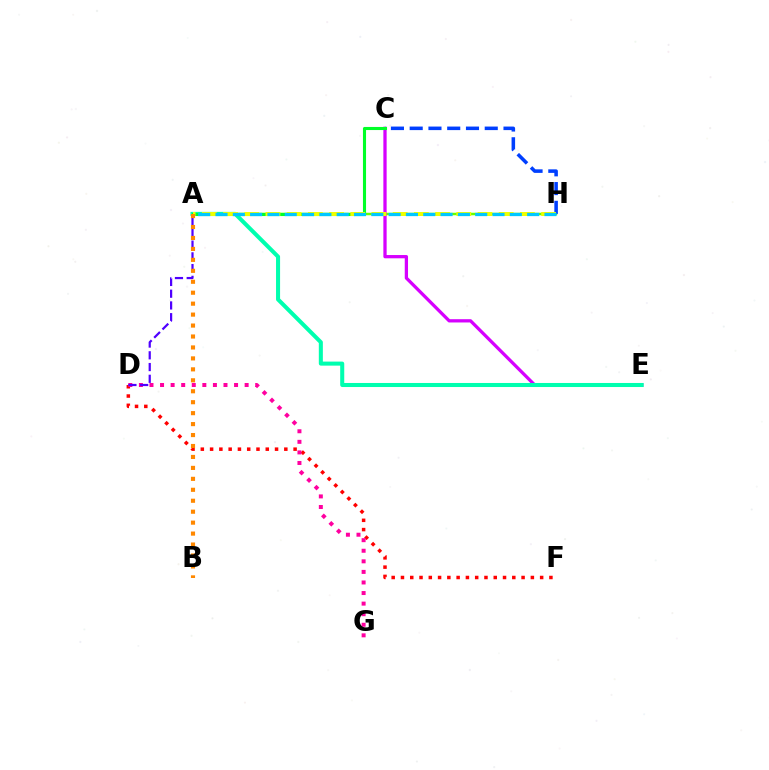{('A', 'H'): [{'color': '#66ff00', 'line_style': 'solid', 'thickness': 1.8}, {'color': '#eeff00', 'line_style': 'dashed', 'thickness': 2.88}, {'color': '#00c7ff', 'line_style': 'dashed', 'thickness': 2.35}], ('C', 'E'): [{'color': '#d600ff', 'line_style': 'solid', 'thickness': 2.36}], ('A', 'E'): [{'color': '#00ffaf', 'line_style': 'solid', 'thickness': 2.91}], ('C', 'H'): [{'color': '#003fff', 'line_style': 'dashed', 'thickness': 2.55}], ('D', 'F'): [{'color': '#ff0000', 'line_style': 'dotted', 'thickness': 2.52}], ('D', 'G'): [{'color': '#ff00a0', 'line_style': 'dotted', 'thickness': 2.87}], ('A', 'C'): [{'color': '#00ff27', 'line_style': 'solid', 'thickness': 2.23}], ('A', 'D'): [{'color': '#4f00ff', 'line_style': 'dashed', 'thickness': 1.6}], ('A', 'B'): [{'color': '#ff8800', 'line_style': 'dotted', 'thickness': 2.97}]}